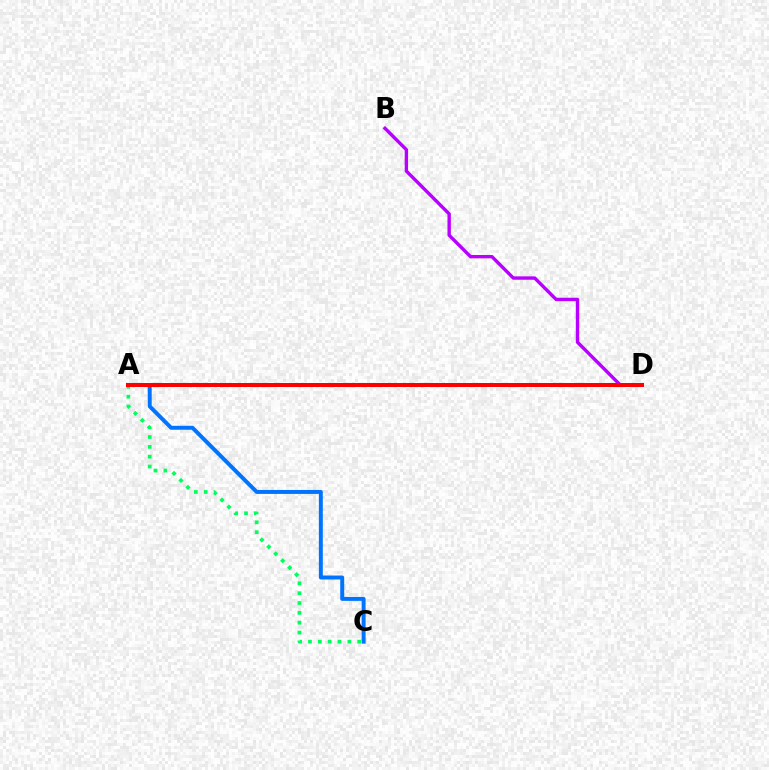{('A', 'D'): [{'color': '#d1ff00', 'line_style': 'solid', 'thickness': 2.1}, {'color': '#ff0000', 'line_style': 'solid', 'thickness': 2.88}], ('A', 'C'): [{'color': '#00ff5c', 'line_style': 'dotted', 'thickness': 2.67}, {'color': '#0074ff', 'line_style': 'solid', 'thickness': 2.85}], ('B', 'D'): [{'color': '#b900ff', 'line_style': 'solid', 'thickness': 2.44}]}